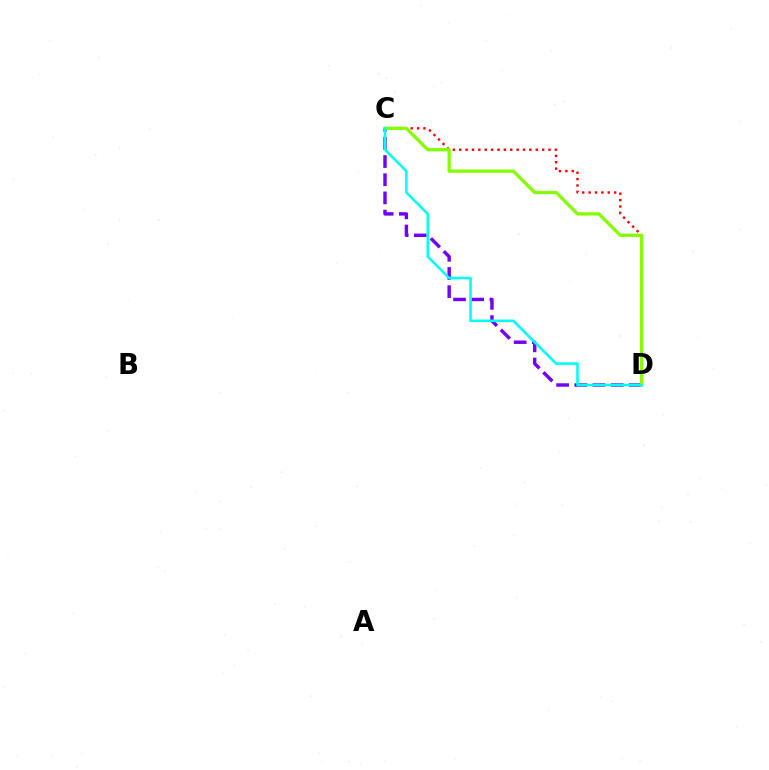{('C', 'D'): [{'color': '#7200ff', 'line_style': 'dashed', 'thickness': 2.47}, {'color': '#ff0000', 'line_style': 'dotted', 'thickness': 1.73}, {'color': '#84ff00', 'line_style': 'solid', 'thickness': 2.37}, {'color': '#00fff6', 'line_style': 'solid', 'thickness': 1.86}]}